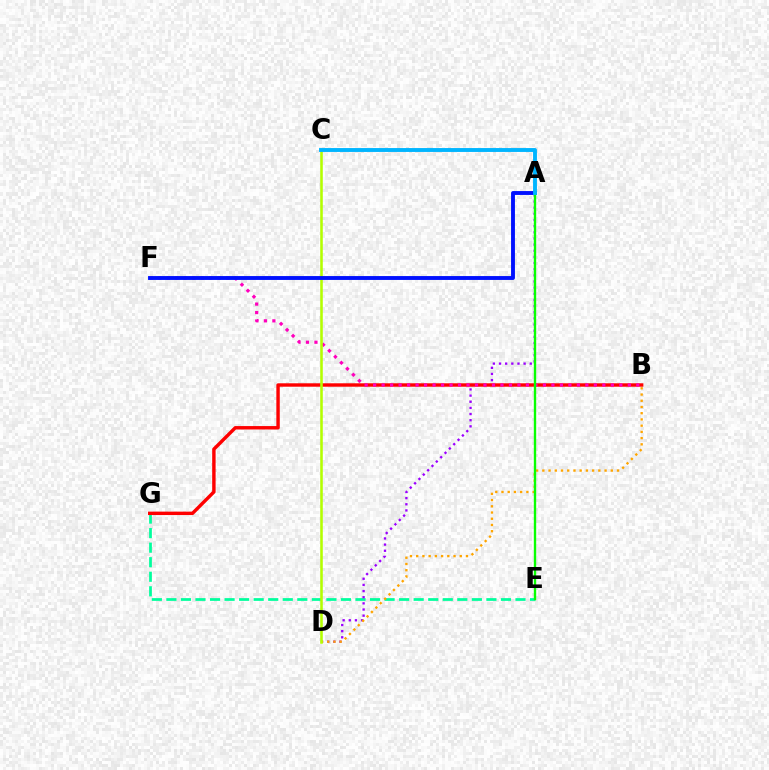{('E', 'G'): [{'color': '#00ff9d', 'line_style': 'dashed', 'thickness': 1.98}], ('A', 'D'): [{'color': '#9b00ff', 'line_style': 'dotted', 'thickness': 1.67}], ('B', 'G'): [{'color': '#ff0000', 'line_style': 'solid', 'thickness': 2.46}], ('B', 'D'): [{'color': '#ffa500', 'line_style': 'dotted', 'thickness': 1.69}], ('B', 'F'): [{'color': '#ff00bd', 'line_style': 'dotted', 'thickness': 2.31}], ('C', 'D'): [{'color': '#b3ff00', 'line_style': 'solid', 'thickness': 1.85}], ('A', 'F'): [{'color': '#0010ff', 'line_style': 'solid', 'thickness': 2.79}], ('A', 'E'): [{'color': '#08ff00', 'line_style': 'solid', 'thickness': 1.71}], ('A', 'C'): [{'color': '#00b5ff', 'line_style': 'solid', 'thickness': 2.8}]}